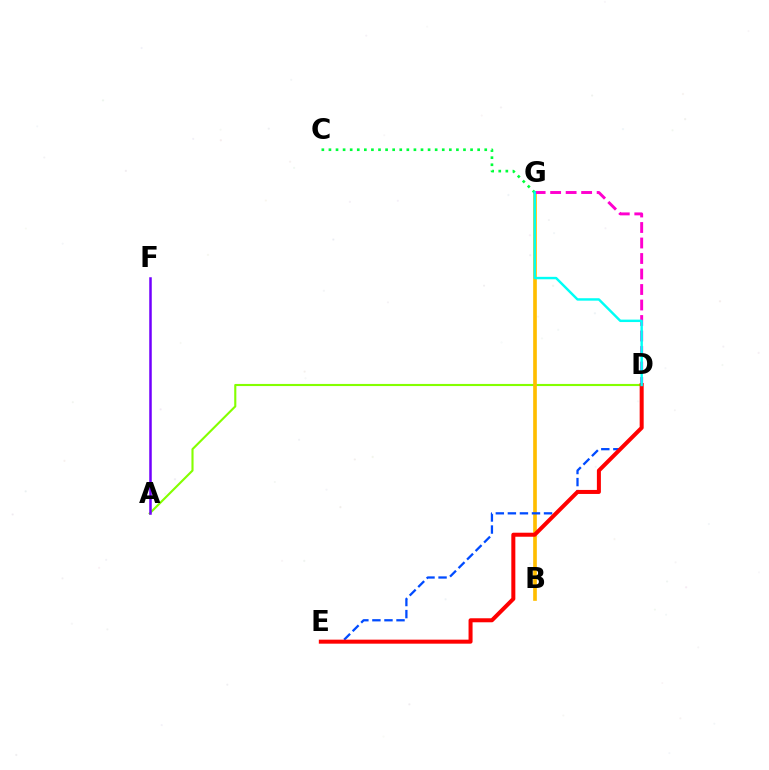{('A', 'D'): [{'color': '#84ff00', 'line_style': 'solid', 'thickness': 1.53}], ('B', 'G'): [{'color': '#ffbd00', 'line_style': 'solid', 'thickness': 2.64}], ('D', 'G'): [{'color': '#ff00cf', 'line_style': 'dashed', 'thickness': 2.11}, {'color': '#00fff6', 'line_style': 'solid', 'thickness': 1.75}], ('D', 'E'): [{'color': '#004bff', 'line_style': 'dashed', 'thickness': 1.64}, {'color': '#ff0000', 'line_style': 'solid', 'thickness': 2.89}], ('A', 'F'): [{'color': '#7200ff', 'line_style': 'solid', 'thickness': 1.8}], ('C', 'G'): [{'color': '#00ff39', 'line_style': 'dotted', 'thickness': 1.92}]}